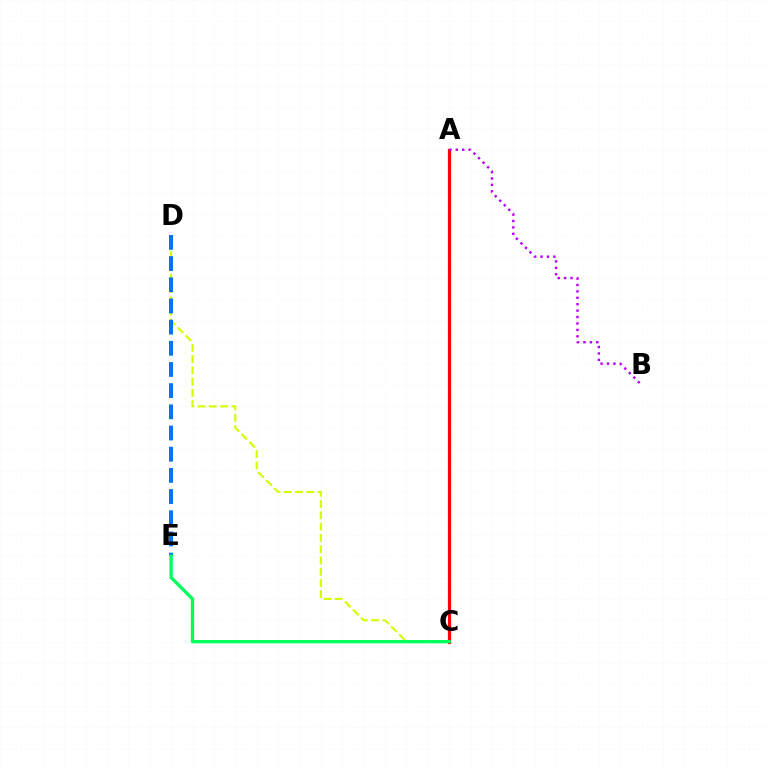{('C', 'D'): [{'color': '#d1ff00', 'line_style': 'dashed', 'thickness': 1.53}], ('A', 'C'): [{'color': '#ff0000', 'line_style': 'solid', 'thickness': 2.31}], ('D', 'E'): [{'color': '#0074ff', 'line_style': 'dashed', 'thickness': 2.88}], ('A', 'B'): [{'color': '#b900ff', 'line_style': 'dotted', 'thickness': 1.74}], ('C', 'E'): [{'color': '#00ff5c', 'line_style': 'solid', 'thickness': 2.37}]}